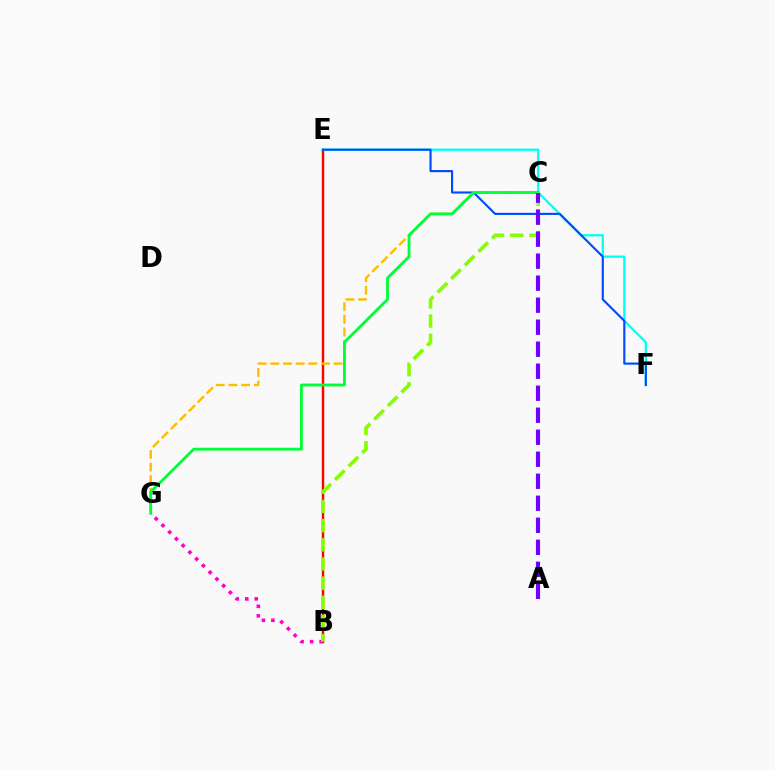{('B', 'E'): [{'color': '#ff0000', 'line_style': 'solid', 'thickness': 1.75}], ('E', 'F'): [{'color': '#00fff6', 'line_style': 'solid', 'thickness': 1.63}, {'color': '#004bff', 'line_style': 'solid', 'thickness': 1.54}], ('B', 'G'): [{'color': '#ff00cf', 'line_style': 'dotted', 'thickness': 2.58}], ('C', 'G'): [{'color': '#ffbd00', 'line_style': 'dashed', 'thickness': 1.72}, {'color': '#00ff39', 'line_style': 'solid', 'thickness': 2.05}], ('B', 'C'): [{'color': '#84ff00', 'line_style': 'dashed', 'thickness': 2.61}], ('A', 'C'): [{'color': '#7200ff', 'line_style': 'dashed', 'thickness': 2.99}]}